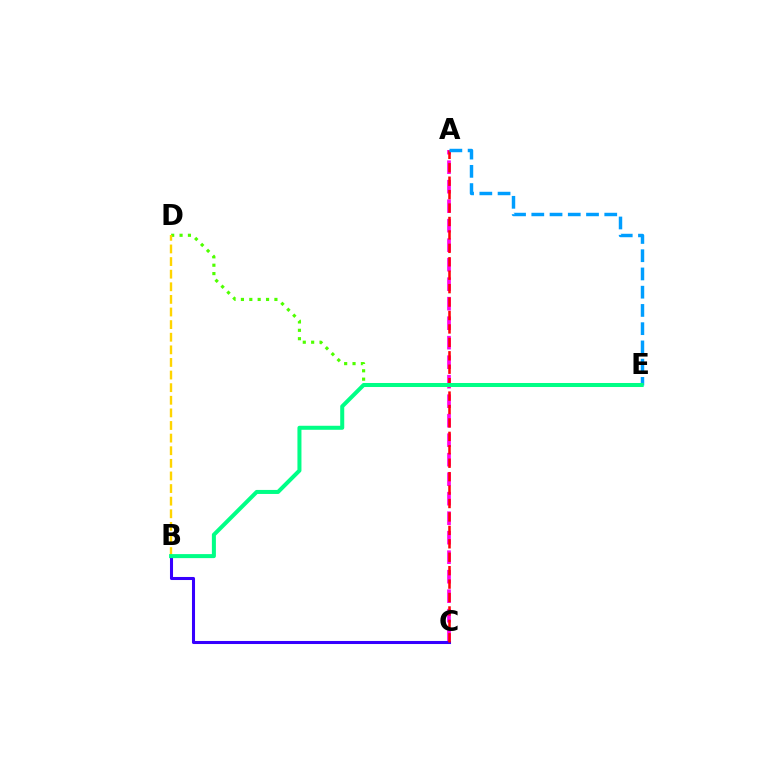{('A', 'C'): [{'color': '#ff00ed', 'line_style': 'dashed', 'thickness': 2.65}, {'color': '#ff0000', 'line_style': 'dashed', 'thickness': 1.82}], ('B', 'C'): [{'color': '#3700ff', 'line_style': 'solid', 'thickness': 2.2}], ('D', 'E'): [{'color': '#4fff00', 'line_style': 'dotted', 'thickness': 2.27}], ('B', 'D'): [{'color': '#ffd500', 'line_style': 'dashed', 'thickness': 1.71}], ('A', 'E'): [{'color': '#009eff', 'line_style': 'dashed', 'thickness': 2.48}], ('B', 'E'): [{'color': '#00ff86', 'line_style': 'solid', 'thickness': 2.89}]}